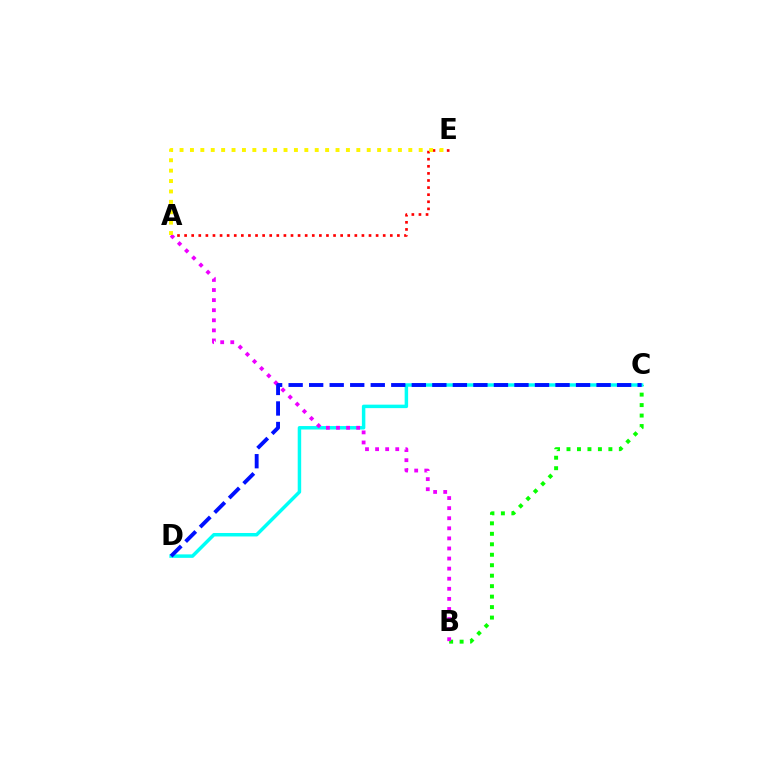{('A', 'E'): [{'color': '#ff0000', 'line_style': 'dotted', 'thickness': 1.93}, {'color': '#fcf500', 'line_style': 'dotted', 'thickness': 2.83}], ('B', 'C'): [{'color': '#08ff00', 'line_style': 'dotted', 'thickness': 2.85}], ('C', 'D'): [{'color': '#00fff6', 'line_style': 'solid', 'thickness': 2.5}, {'color': '#0010ff', 'line_style': 'dashed', 'thickness': 2.79}], ('A', 'B'): [{'color': '#ee00ff', 'line_style': 'dotted', 'thickness': 2.74}]}